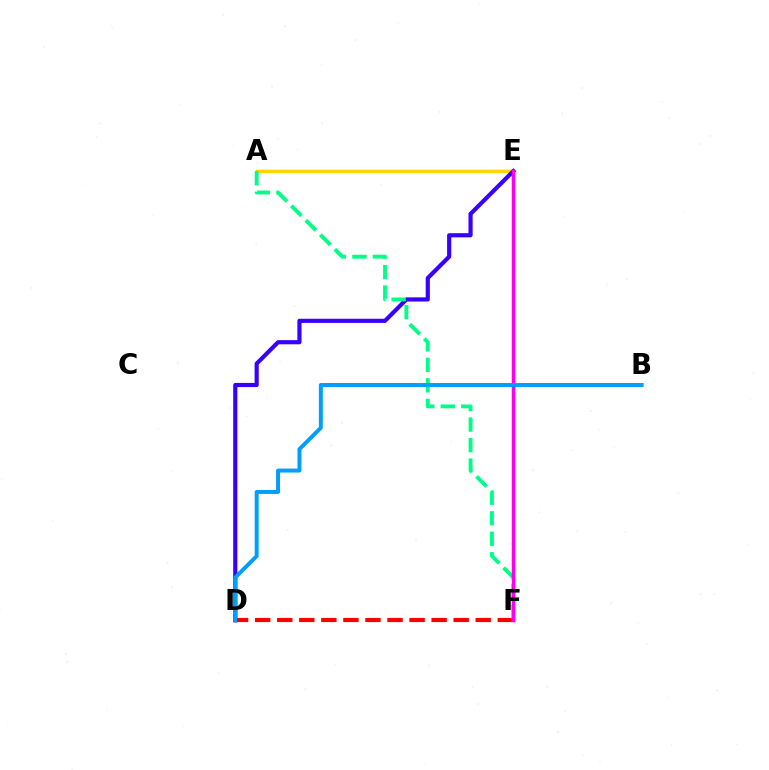{('A', 'E'): [{'color': '#4fff00', 'line_style': 'solid', 'thickness': 1.64}, {'color': '#ffd500', 'line_style': 'solid', 'thickness': 2.35}], ('D', 'F'): [{'color': '#ff0000', 'line_style': 'dashed', 'thickness': 3.0}], ('D', 'E'): [{'color': '#3700ff', 'line_style': 'solid', 'thickness': 2.99}], ('A', 'F'): [{'color': '#00ff86', 'line_style': 'dashed', 'thickness': 2.79}], ('E', 'F'): [{'color': '#ff00ed', 'line_style': 'solid', 'thickness': 2.51}], ('B', 'D'): [{'color': '#009eff', 'line_style': 'solid', 'thickness': 2.86}]}